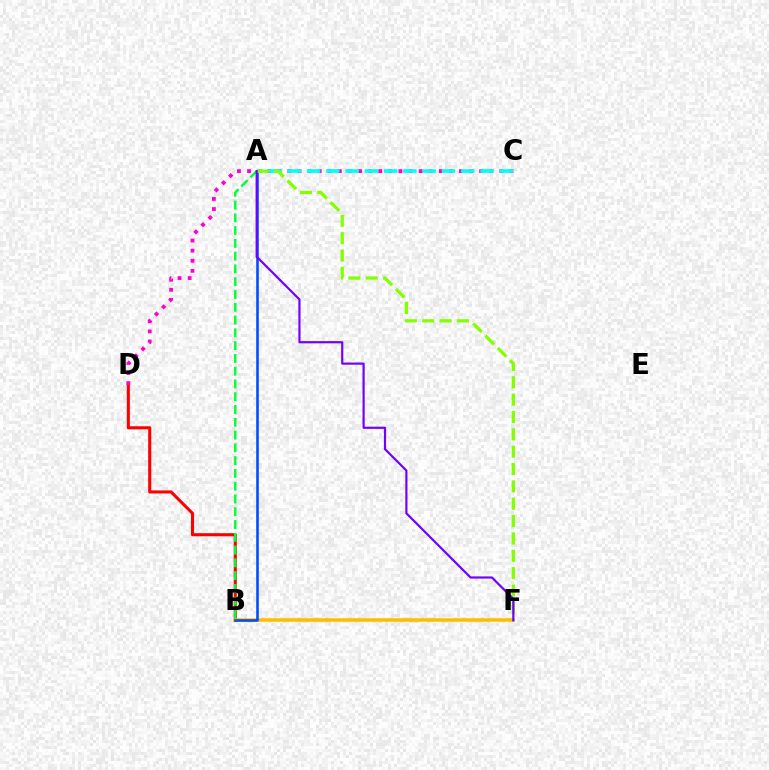{('B', 'D'): [{'color': '#ff0000', 'line_style': 'solid', 'thickness': 2.21}], ('B', 'F'): [{'color': '#ffbd00', 'line_style': 'solid', 'thickness': 2.57}], ('A', 'B'): [{'color': '#004bff', 'line_style': 'solid', 'thickness': 1.86}, {'color': '#00ff39', 'line_style': 'dashed', 'thickness': 1.74}], ('C', 'D'): [{'color': '#ff00cf', 'line_style': 'dotted', 'thickness': 2.74}], ('A', 'C'): [{'color': '#00fff6', 'line_style': 'dashed', 'thickness': 2.62}], ('A', 'F'): [{'color': '#84ff00', 'line_style': 'dashed', 'thickness': 2.36}, {'color': '#7200ff', 'line_style': 'solid', 'thickness': 1.57}]}